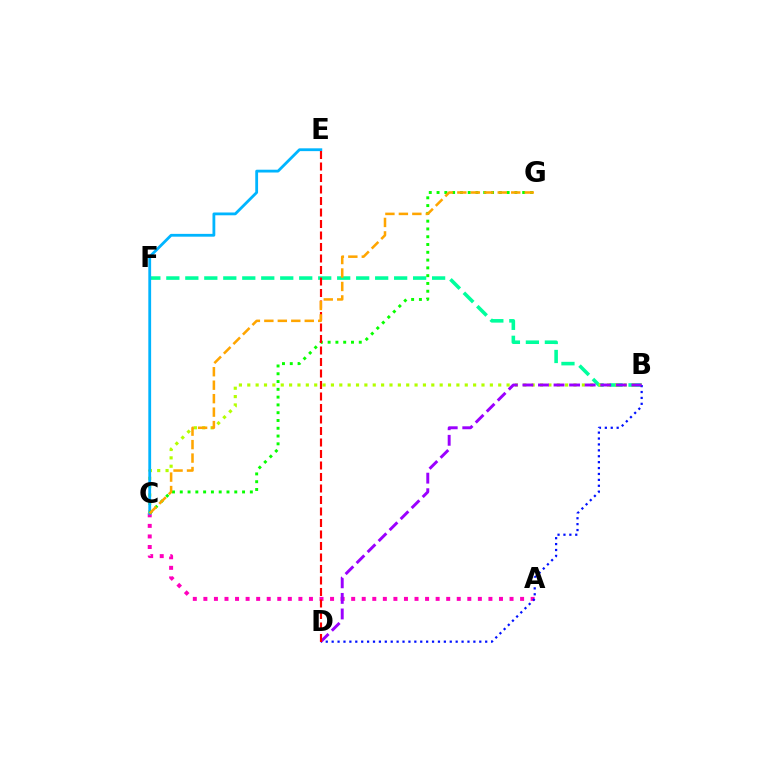{('A', 'C'): [{'color': '#ff00bd', 'line_style': 'dotted', 'thickness': 2.87}], ('B', 'F'): [{'color': '#00ff9d', 'line_style': 'dashed', 'thickness': 2.58}], ('B', 'C'): [{'color': '#b3ff00', 'line_style': 'dotted', 'thickness': 2.27}], ('C', 'E'): [{'color': '#00b5ff', 'line_style': 'solid', 'thickness': 2.02}], ('B', 'D'): [{'color': '#0010ff', 'line_style': 'dotted', 'thickness': 1.6}, {'color': '#9b00ff', 'line_style': 'dashed', 'thickness': 2.11}], ('C', 'G'): [{'color': '#08ff00', 'line_style': 'dotted', 'thickness': 2.12}, {'color': '#ffa500', 'line_style': 'dashed', 'thickness': 1.83}], ('D', 'E'): [{'color': '#ff0000', 'line_style': 'dashed', 'thickness': 1.56}]}